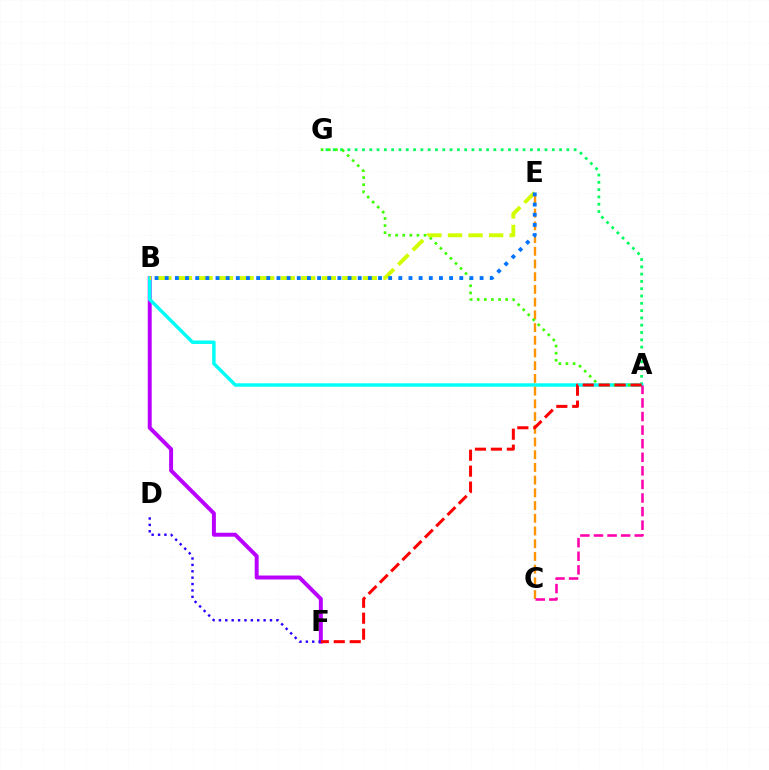{('A', 'G'): [{'color': '#00ff5c', 'line_style': 'dotted', 'thickness': 1.98}, {'color': '#3dff00', 'line_style': 'dotted', 'thickness': 1.93}], ('B', 'F'): [{'color': '#b900ff', 'line_style': 'solid', 'thickness': 2.85}], ('A', 'B'): [{'color': '#00fff6', 'line_style': 'solid', 'thickness': 2.48}], ('C', 'E'): [{'color': '#ff9400', 'line_style': 'dashed', 'thickness': 1.73}], ('B', 'E'): [{'color': '#d1ff00', 'line_style': 'dashed', 'thickness': 2.79}, {'color': '#0074ff', 'line_style': 'dotted', 'thickness': 2.76}], ('A', 'C'): [{'color': '#ff00ac', 'line_style': 'dashed', 'thickness': 1.85}], ('A', 'F'): [{'color': '#ff0000', 'line_style': 'dashed', 'thickness': 2.17}], ('D', 'F'): [{'color': '#2500ff', 'line_style': 'dotted', 'thickness': 1.74}]}